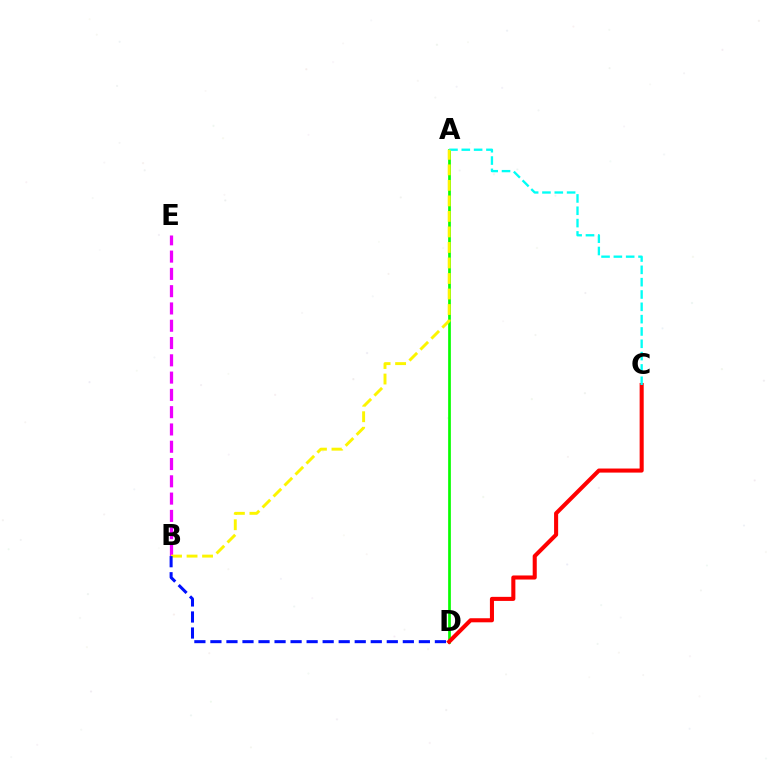{('A', 'D'): [{'color': '#08ff00', 'line_style': 'solid', 'thickness': 1.95}], ('C', 'D'): [{'color': '#ff0000', 'line_style': 'solid', 'thickness': 2.93}], ('A', 'C'): [{'color': '#00fff6', 'line_style': 'dashed', 'thickness': 1.67}], ('B', 'E'): [{'color': '#ee00ff', 'line_style': 'dashed', 'thickness': 2.35}], ('A', 'B'): [{'color': '#fcf500', 'line_style': 'dashed', 'thickness': 2.11}], ('B', 'D'): [{'color': '#0010ff', 'line_style': 'dashed', 'thickness': 2.18}]}